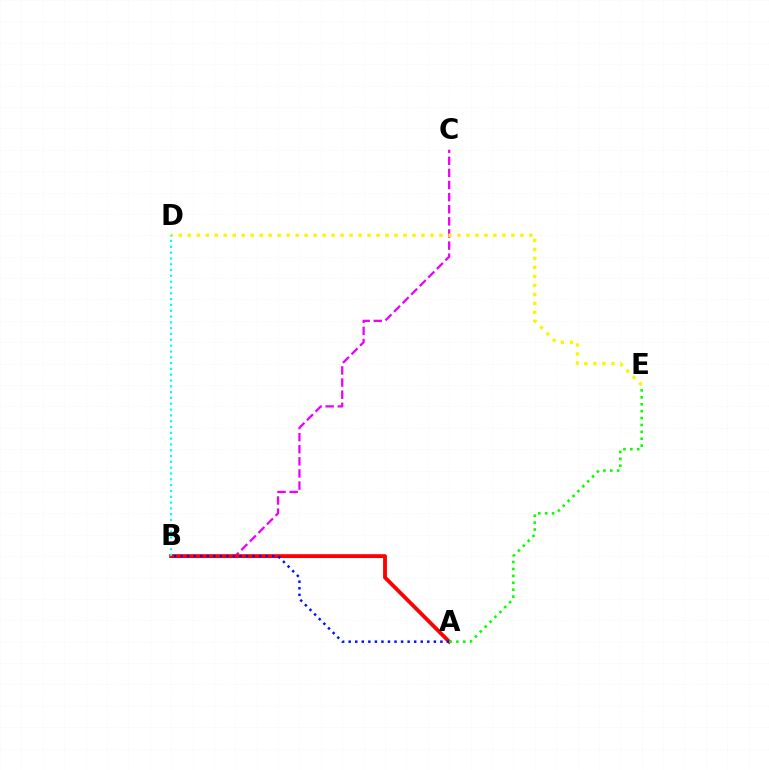{('B', 'C'): [{'color': '#ee00ff', 'line_style': 'dashed', 'thickness': 1.65}], ('A', 'B'): [{'color': '#ff0000', 'line_style': 'solid', 'thickness': 2.77}, {'color': '#0010ff', 'line_style': 'dotted', 'thickness': 1.78}], ('D', 'E'): [{'color': '#fcf500', 'line_style': 'dotted', 'thickness': 2.44}], ('A', 'E'): [{'color': '#08ff00', 'line_style': 'dotted', 'thickness': 1.88}], ('B', 'D'): [{'color': '#00fff6', 'line_style': 'dotted', 'thickness': 1.58}]}